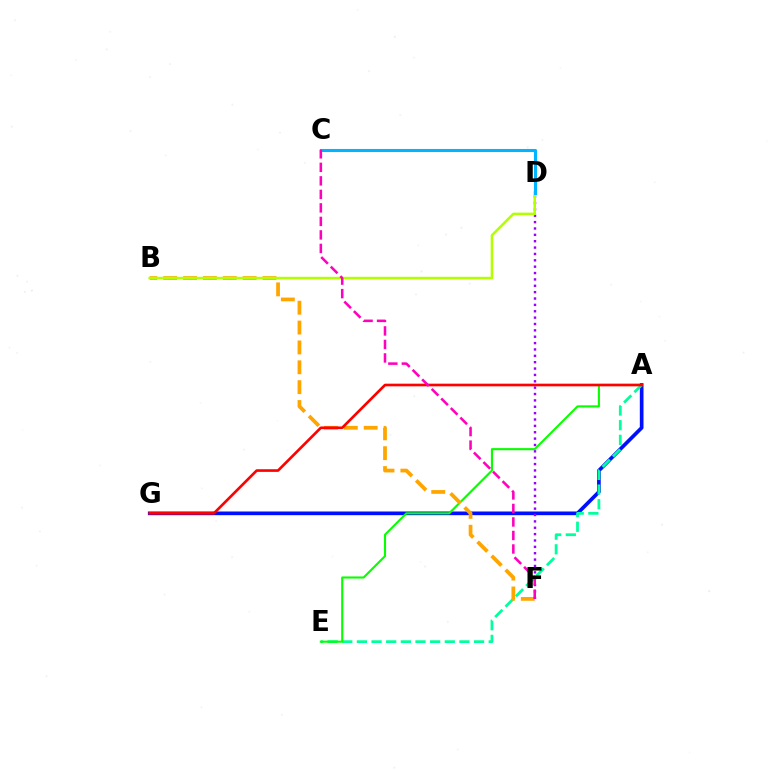{('A', 'G'): [{'color': '#0010ff', 'line_style': 'solid', 'thickness': 2.65}, {'color': '#ff0000', 'line_style': 'solid', 'thickness': 1.91}], ('A', 'E'): [{'color': '#00ff9d', 'line_style': 'dashed', 'thickness': 1.99}, {'color': '#08ff00', 'line_style': 'solid', 'thickness': 1.52}], ('B', 'F'): [{'color': '#ffa500', 'line_style': 'dashed', 'thickness': 2.7}], ('D', 'F'): [{'color': '#9b00ff', 'line_style': 'dotted', 'thickness': 1.73}], ('B', 'D'): [{'color': '#b3ff00', 'line_style': 'solid', 'thickness': 1.83}], ('C', 'D'): [{'color': '#00b5ff', 'line_style': 'solid', 'thickness': 2.21}], ('C', 'F'): [{'color': '#ff00bd', 'line_style': 'dashed', 'thickness': 1.84}]}